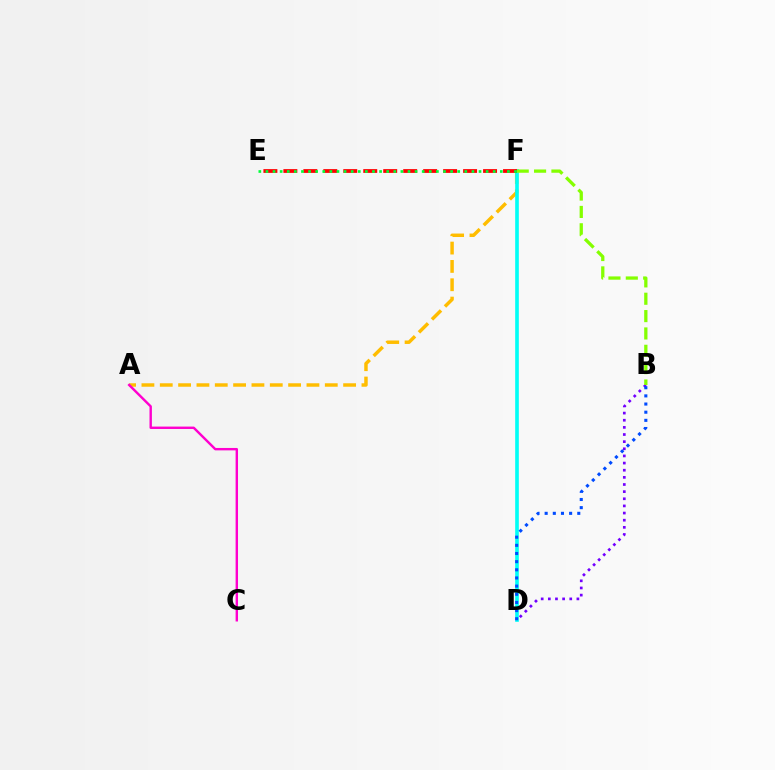{('A', 'F'): [{'color': '#ffbd00', 'line_style': 'dashed', 'thickness': 2.49}], ('D', 'F'): [{'color': '#00fff6', 'line_style': 'solid', 'thickness': 2.62}], ('B', 'D'): [{'color': '#7200ff', 'line_style': 'dotted', 'thickness': 1.94}, {'color': '#004bff', 'line_style': 'dotted', 'thickness': 2.22}], ('A', 'C'): [{'color': '#ff00cf', 'line_style': 'solid', 'thickness': 1.74}], ('B', 'F'): [{'color': '#84ff00', 'line_style': 'dashed', 'thickness': 2.36}], ('E', 'F'): [{'color': '#ff0000', 'line_style': 'dashed', 'thickness': 2.71}, {'color': '#00ff39', 'line_style': 'dotted', 'thickness': 1.93}]}